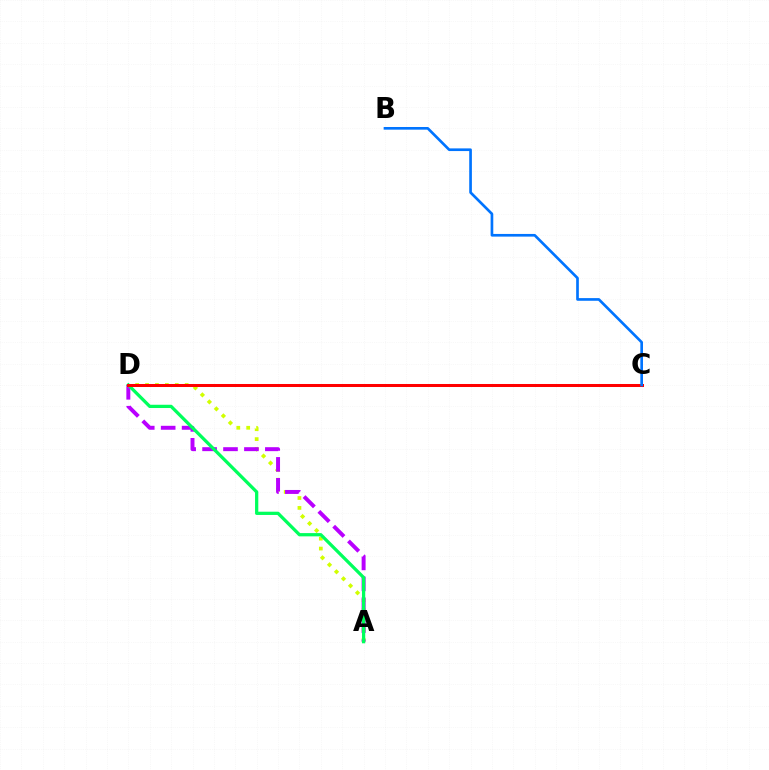{('A', 'D'): [{'color': '#d1ff00', 'line_style': 'dotted', 'thickness': 2.69}, {'color': '#b900ff', 'line_style': 'dashed', 'thickness': 2.84}, {'color': '#00ff5c', 'line_style': 'solid', 'thickness': 2.35}], ('C', 'D'): [{'color': '#ff0000', 'line_style': 'solid', 'thickness': 2.17}], ('B', 'C'): [{'color': '#0074ff', 'line_style': 'solid', 'thickness': 1.92}]}